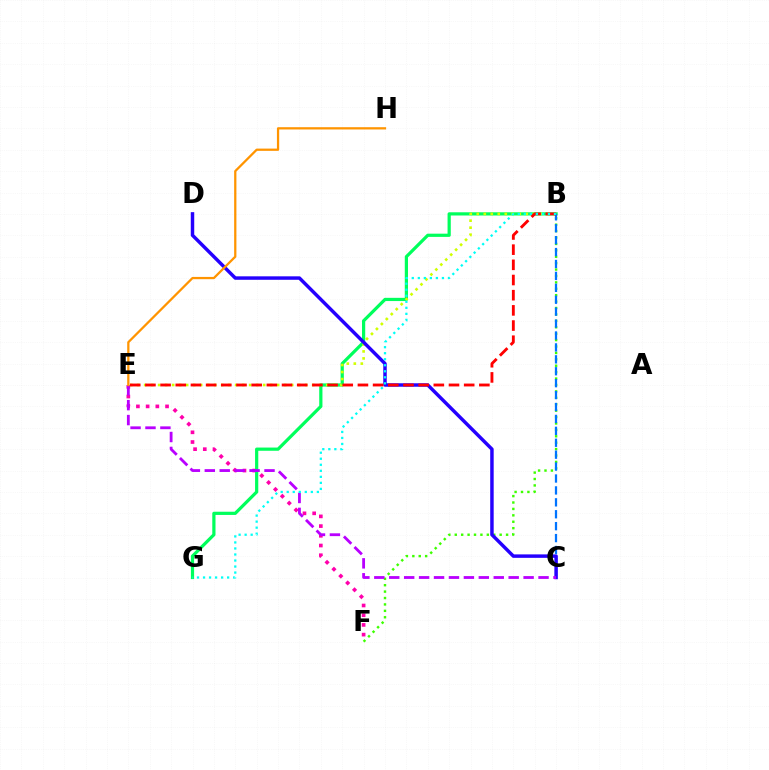{('B', 'F'): [{'color': '#3dff00', 'line_style': 'dotted', 'thickness': 1.74}], ('E', 'F'): [{'color': '#ff00ac', 'line_style': 'dotted', 'thickness': 2.64}], ('B', 'G'): [{'color': '#00ff5c', 'line_style': 'solid', 'thickness': 2.31}, {'color': '#00fff6', 'line_style': 'dotted', 'thickness': 1.64}], ('B', 'E'): [{'color': '#d1ff00', 'line_style': 'dotted', 'thickness': 1.9}, {'color': '#ff0000', 'line_style': 'dashed', 'thickness': 2.06}], ('B', 'C'): [{'color': '#0074ff', 'line_style': 'dashed', 'thickness': 1.62}], ('C', 'D'): [{'color': '#2500ff', 'line_style': 'solid', 'thickness': 2.49}], ('C', 'E'): [{'color': '#b900ff', 'line_style': 'dashed', 'thickness': 2.03}], ('E', 'H'): [{'color': '#ff9400', 'line_style': 'solid', 'thickness': 1.63}]}